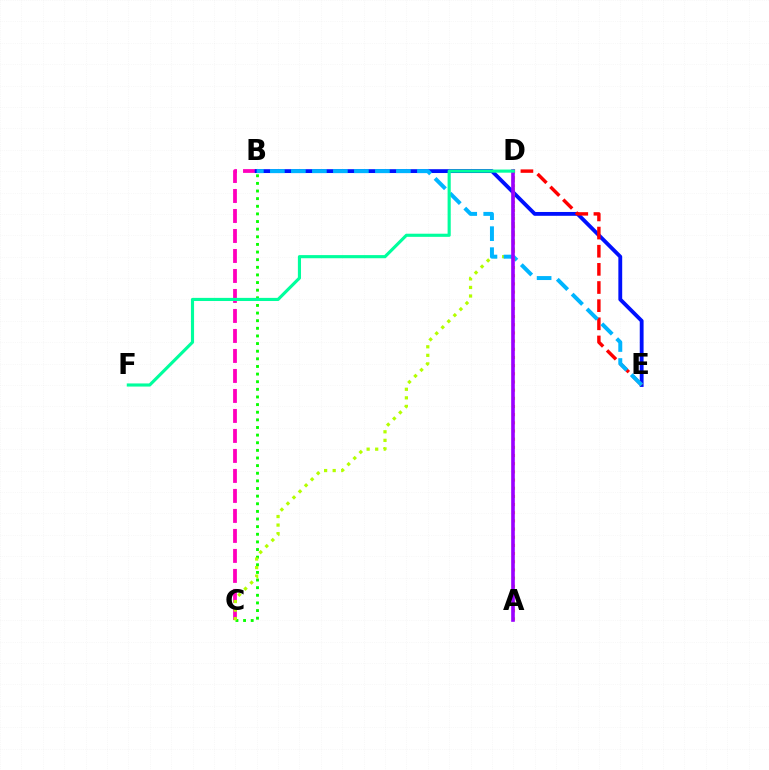{('B', 'C'): [{'color': '#ff00bd', 'line_style': 'dashed', 'thickness': 2.72}, {'color': '#08ff00', 'line_style': 'dotted', 'thickness': 2.07}], ('C', 'D'): [{'color': '#b3ff00', 'line_style': 'dotted', 'thickness': 2.33}], ('B', 'E'): [{'color': '#0010ff', 'line_style': 'solid', 'thickness': 2.76}, {'color': '#00b5ff', 'line_style': 'dashed', 'thickness': 2.85}], ('D', 'E'): [{'color': '#ff0000', 'line_style': 'dashed', 'thickness': 2.47}], ('A', 'D'): [{'color': '#ffa500', 'line_style': 'dotted', 'thickness': 2.22}, {'color': '#9b00ff', 'line_style': 'solid', 'thickness': 2.61}], ('D', 'F'): [{'color': '#00ff9d', 'line_style': 'solid', 'thickness': 2.26}]}